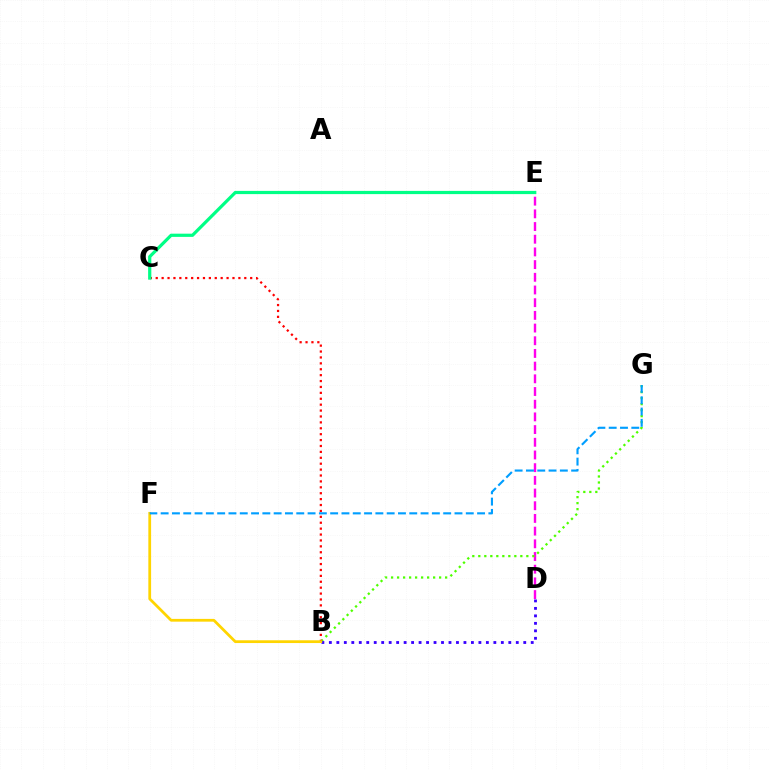{('D', 'E'): [{'color': '#ff00ed', 'line_style': 'dashed', 'thickness': 1.72}], ('B', 'G'): [{'color': '#4fff00', 'line_style': 'dotted', 'thickness': 1.63}], ('B', 'C'): [{'color': '#ff0000', 'line_style': 'dotted', 'thickness': 1.6}], ('B', 'D'): [{'color': '#3700ff', 'line_style': 'dotted', 'thickness': 2.03}], ('B', 'F'): [{'color': '#ffd500', 'line_style': 'solid', 'thickness': 1.99}], ('C', 'E'): [{'color': '#00ff86', 'line_style': 'solid', 'thickness': 2.31}], ('F', 'G'): [{'color': '#009eff', 'line_style': 'dashed', 'thickness': 1.54}]}